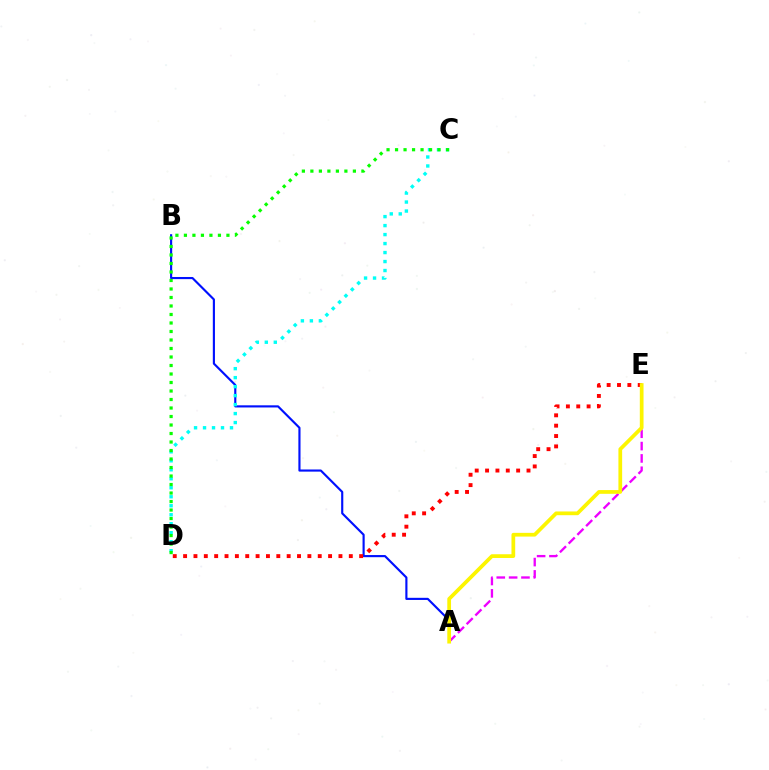{('A', 'B'): [{'color': '#0010ff', 'line_style': 'solid', 'thickness': 1.54}], ('C', 'D'): [{'color': '#00fff6', 'line_style': 'dotted', 'thickness': 2.44}, {'color': '#08ff00', 'line_style': 'dotted', 'thickness': 2.31}], ('A', 'E'): [{'color': '#ee00ff', 'line_style': 'dashed', 'thickness': 1.68}, {'color': '#fcf500', 'line_style': 'solid', 'thickness': 2.69}], ('D', 'E'): [{'color': '#ff0000', 'line_style': 'dotted', 'thickness': 2.81}]}